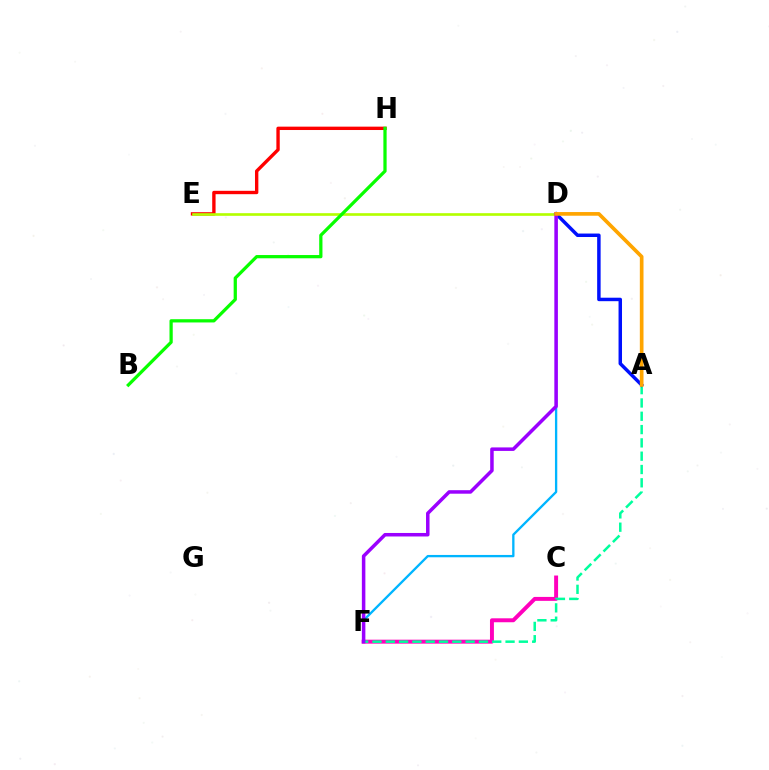{('C', 'F'): [{'color': '#ff00bd', 'line_style': 'solid', 'thickness': 2.84}], ('A', 'F'): [{'color': '#00ff9d', 'line_style': 'dashed', 'thickness': 1.81}], ('E', 'H'): [{'color': '#ff0000', 'line_style': 'solid', 'thickness': 2.42}], ('D', 'E'): [{'color': '#b3ff00', 'line_style': 'solid', 'thickness': 1.91}], ('D', 'F'): [{'color': '#00b5ff', 'line_style': 'solid', 'thickness': 1.67}, {'color': '#9b00ff', 'line_style': 'solid', 'thickness': 2.53}], ('A', 'D'): [{'color': '#0010ff', 'line_style': 'solid', 'thickness': 2.5}, {'color': '#ffa500', 'line_style': 'solid', 'thickness': 2.65}], ('B', 'H'): [{'color': '#08ff00', 'line_style': 'solid', 'thickness': 2.34}]}